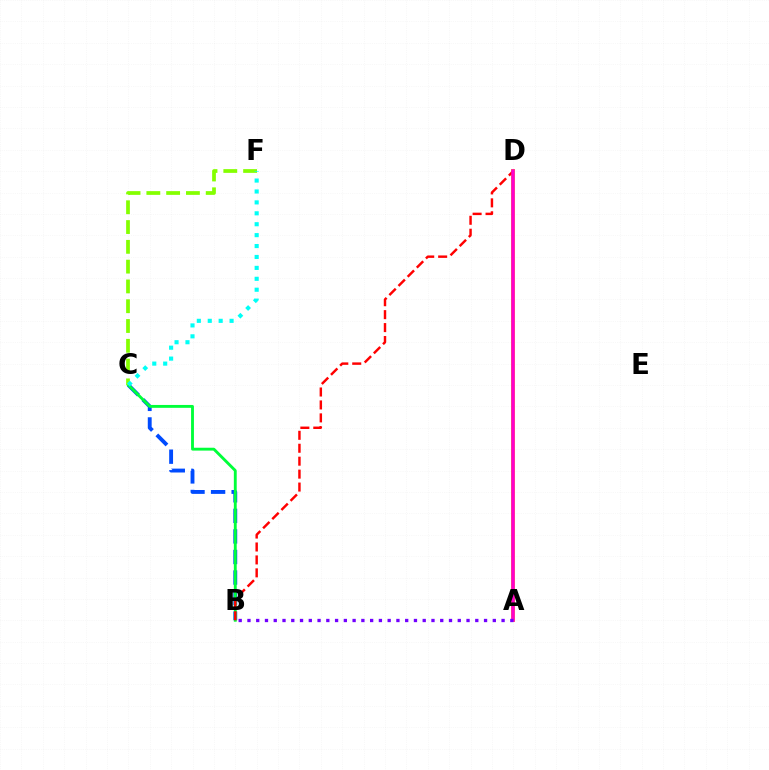{('B', 'C'): [{'color': '#004bff', 'line_style': 'dashed', 'thickness': 2.79}, {'color': '#00ff39', 'line_style': 'solid', 'thickness': 2.07}], ('A', 'D'): [{'color': '#ffbd00', 'line_style': 'solid', 'thickness': 2.82}, {'color': '#ff00cf', 'line_style': 'solid', 'thickness': 2.55}], ('C', 'F'): [{'color': '#84ff00', 'line_style': 'dashed', 'thickness': 2.69}, {'color': '#00fff6', 'line_style': 'dotted', 'thickness': 2.97}], ('B', 'D'): [{'color': '#ff0000', 'line_style': 'dashed', 'thickness': 1.76}], ('A', 'B'): [{'color': '#7200ff', 'line_style': 'dotted', 'thickness': 2.38}]}